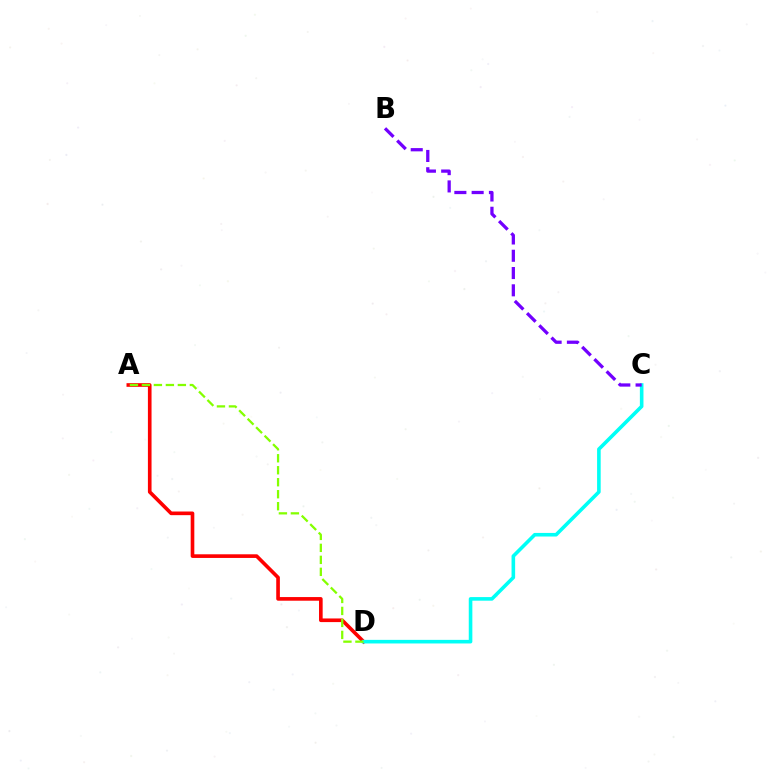{('A', 'D'): [{'color': '#ff0000', 'line_style': 'solid', 'thickness': 2.62}, {'color': '#84ff00', 'line_style': 'dashed', 'thickness': 1.63}], ('C', 'D'): [{'color': '#00fff6', 'line_style': 'solid', 'thickness': 2.59}], ('B', 'C'): [{'color': '#7200ff', 'line_style': 'dashed', 'thickness': 2.35}]}